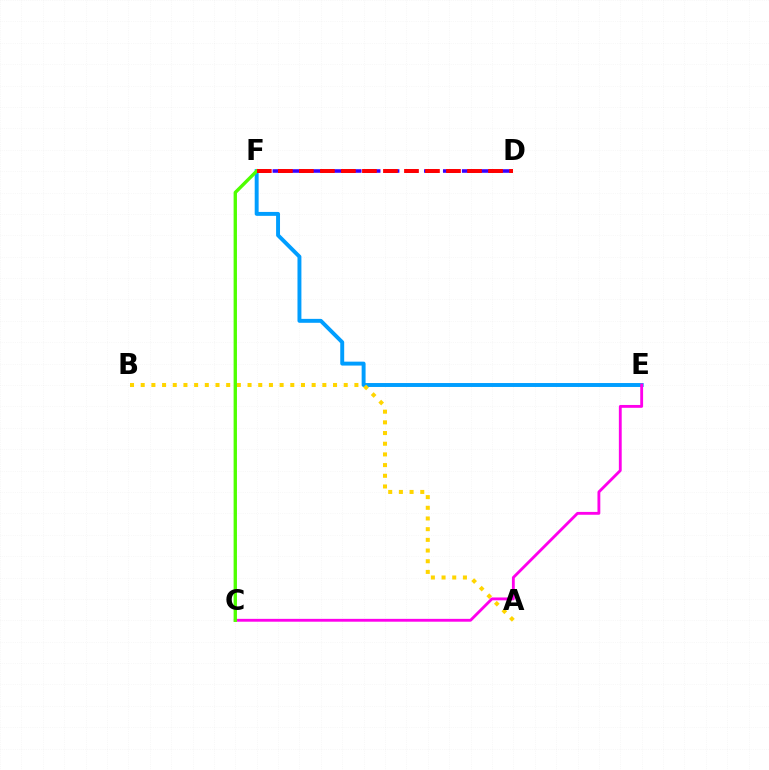{('E', 'F'): [{'color': '#009eff', 'line_style': 'solid', 'thickness': 2.83}], ('A', 'B'): [{'color': '#ffd500', 'line_style': 'dotted', 'thickness': 2.9}], ('D', 'F'): [{'color': '#3700ff', 'line_style': 'dashed', 'thickness': 2.57}, {'color': '#ff0000', 'line_style': 'dashed', 'thickness': 2.86}], ('C', 'E'): [{'color': '#ff00ed', 'line_style': 'solid', 'thickness': 2.05}], ('C', 'F'): [{'color': '#00ff86', 'line_style': 'dashed', 'thickness': 1.67}, {'color': '#4fff00', 'line_style': 'solid', 'thickness': 2.41}]}